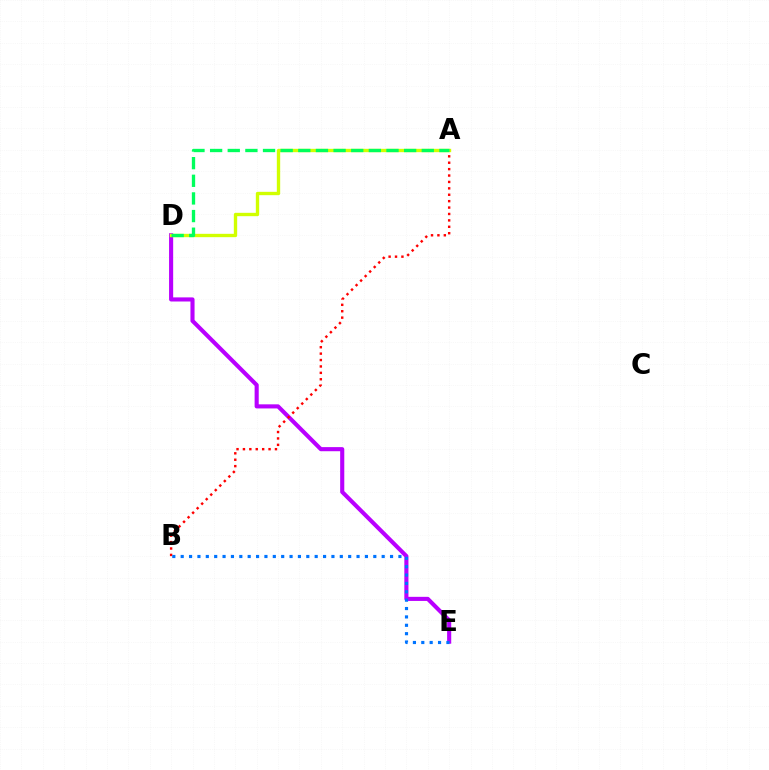{('D', 'E'): [{'color': '#b900ff', 'line_style': 'solid', 'thickness': 2.96}], ('A', 'B'): [{'color': '#ff0000', 'line_style': 'dotted', 'thickness': 1.74}], ('A', 'D'): [{'color': '#d1ff00', 'line_style': 'solid', 'thickness': 2.41}, {'color': '#00ff5c', 'line_style': 'dashed', 'thickness': 2.4}], ('B', 'E'): [{'color': '#0074ff', 'line_style': 'dotted', 'thickness': 2.28}]}